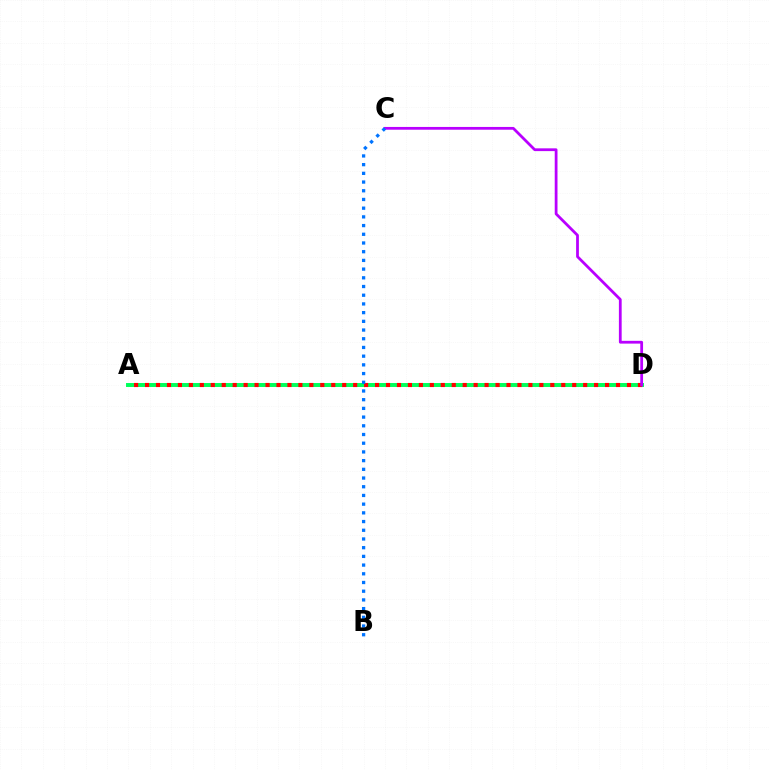{('A', 'D'): [{'color': '#d1ff00', 'line_style': 'dotted', 'thickness': 2.14}, {'color': '#00ff5c', 'line_style': 'solid', 'thickness': 2.84}, {'color': '#ff0000', 'line_style': 'dotted', 'thickness': 2.98}], ('C', 'D'): [{'color': '#b900ff', 'line_style': 'solid', 'thickness': 2.0}], ('B', 'C'): [{'color': '#0074ff', 'line_style': 'dotted', 'thickness': 2.37}]}